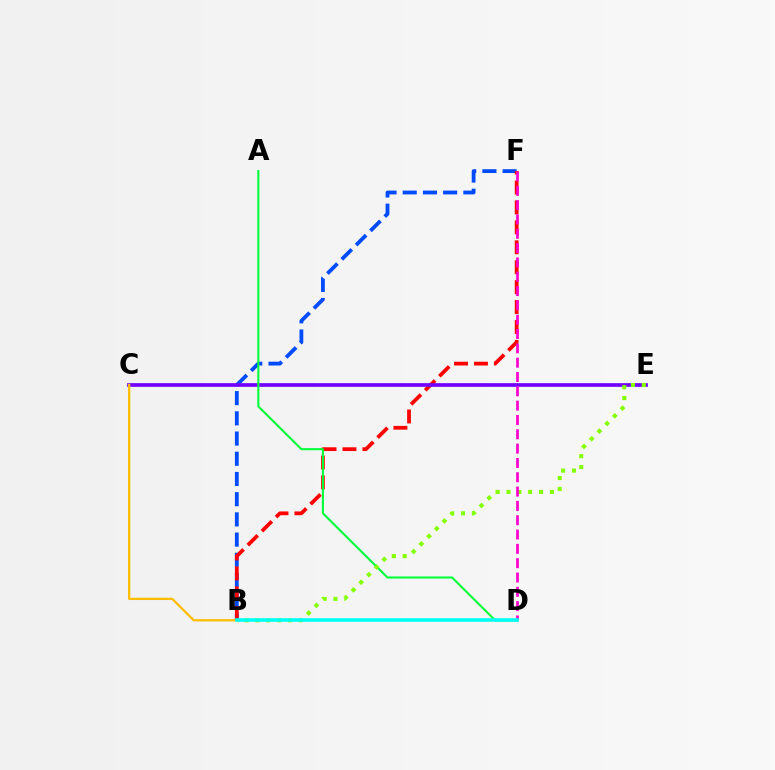{('B', 'F'): [{'color': '#004bff', 'line_style': 'dashed', 'thickness': 2.75}, {'color': '#ff0000', 'line_style': 'dashed', 'thickness': 2.71}], ('C', 'E'): [{'color': '#7200ff', 'line_style': 'solid', 'thickness': 2.66}], ('A', 'D'): [{'color': '#00ff39', 'line_style': 'solid', 'thickness': 1.51}], ('B', 'E'): [{'color': '#84ff00', 'line_style': 'dotted', 'thickness': 2.95}], ('D', 'F'): [{'color': '#ff00cf', 'line_style': 'dashed', 'thickness': 1.95}], ('B', 'C'): [{'color': '#ffbd00', 'line_style': 'solid', 'thickness': 1.64}], ('B', 'D'): [{'color': '#00fff6', 'line_style': 'solid', 'thickness': 2.6}]}